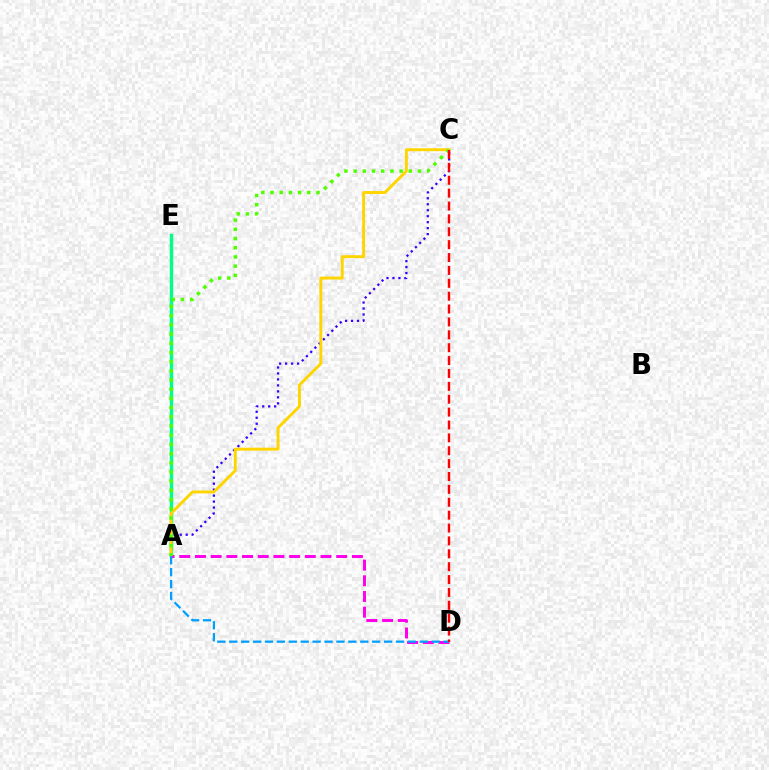{('A', 'E'): [{'color': '#00ff86', 'line_style': 'solid', 'thickness': 2.48}], ('A', 'C'): [{'color': '#3700ff', 'line_style': 'dotted', 'thickness': 1.62}, {'color': '#ffd500', 'line_style': 'solid', 'thickness': 2.11}, {'color': '#4fff00', 'line_style': 'dotted', 'thickness': 2.5}], ('A', 'D'): [{'color': '#ff00ed', 'line_style': 'dashed', 'thickness': 2.13}, {'color': '#009eff', 'line_style': 'dashed', 'thickness': 1.62}], ('C', 'D'): [{'color': '#ff0000', 'line_style': 'dashed', 'thickness': 1.75}]}